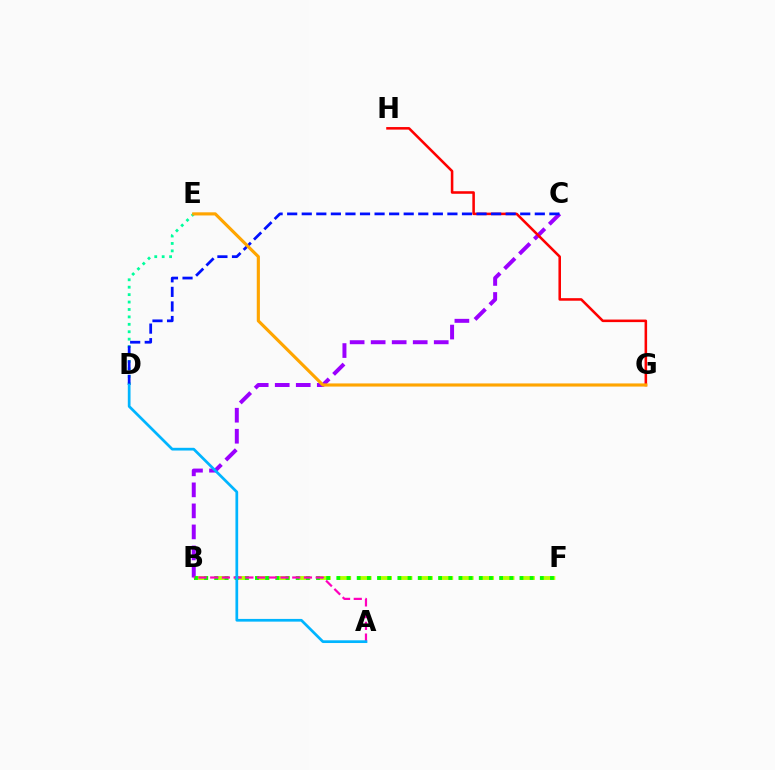{('B', 'F'): [{'color': '#b3ff00', 'line_style': 'dashed', 'thickness': 2.77}, {'color': '#08ff00', 'line_style': 'dotted', 'thickness': 2.76}], ('B', 'C'): [{'color': '#9b00ff', 'line_style': 'dashed', 'thickness': 2.86}], ('D', 'E'): [{'color': '#00ff9d', 'line_style': 'dotted', 'thickness': 2.02}], ('G', 'H'): [{'color': '#ff0000', 'line_style': 'solid', 'thickness': 1.84}], ('C', 'D'): [{'color': '#0010ff', 'line_style': 'dashed', 'thickness': 1.98}], ('A', 'B'): [{'color': '#ff00bd', 'line_style': 'dashed', 'thickness': 1.59}], ('A', 'D'): [{'color': '#00b5ff', 'line_style': 'solid', 'thickness': 1.96}], ('E', 'G'): [{'color': '#ffa500', 'line_style': 'solid', 'thickness': 2.26}]}